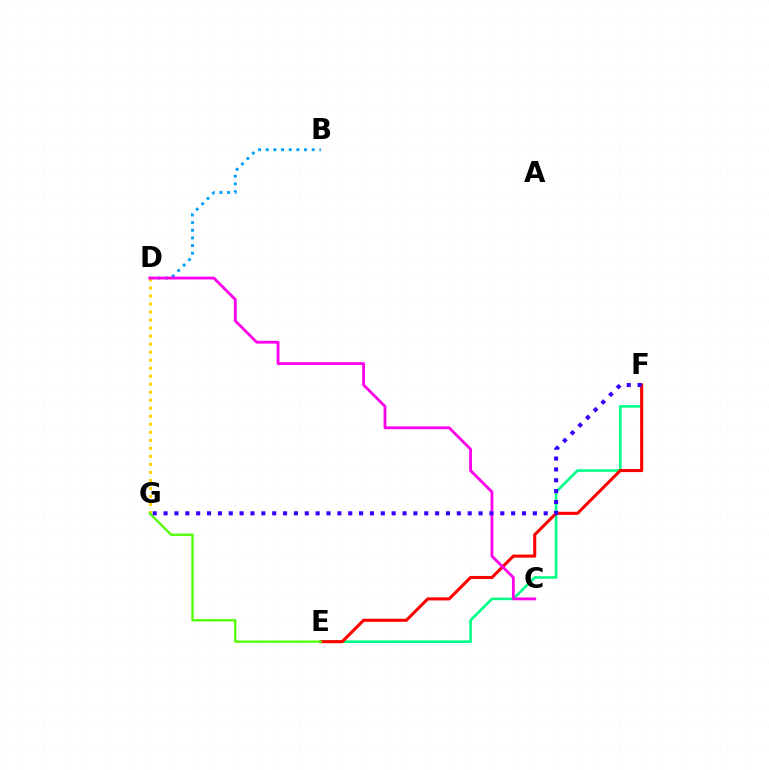{('B', 'D'): [{'color': '#009eff', 'line_style': 'dotted', 'thickness': 2.08}], ('E', 'F'): [{'color': '#00ff86', 'line_style': 'solid', 'thickness': 1.89}, {'color': '#ff0000', 'line_style': 'solid', 'thickness': 2.22}], ('D', 'G'): [{'color': '#ffd500', 'line_style': 'dotted', 'thickness': 2.18}], ('E', 'G'): [{'color': '#4fff00', 'line_style': 'solid', 'thickness': 1.67}], ('C', 'D'): [{'color': '#ff00ed', 'line_style': 'solid', 'thickness': 2.03}], ('F', 'G'): [{'color': '#3700ff', 'line_style': 'dotted', 'thickness': 2.95}]}